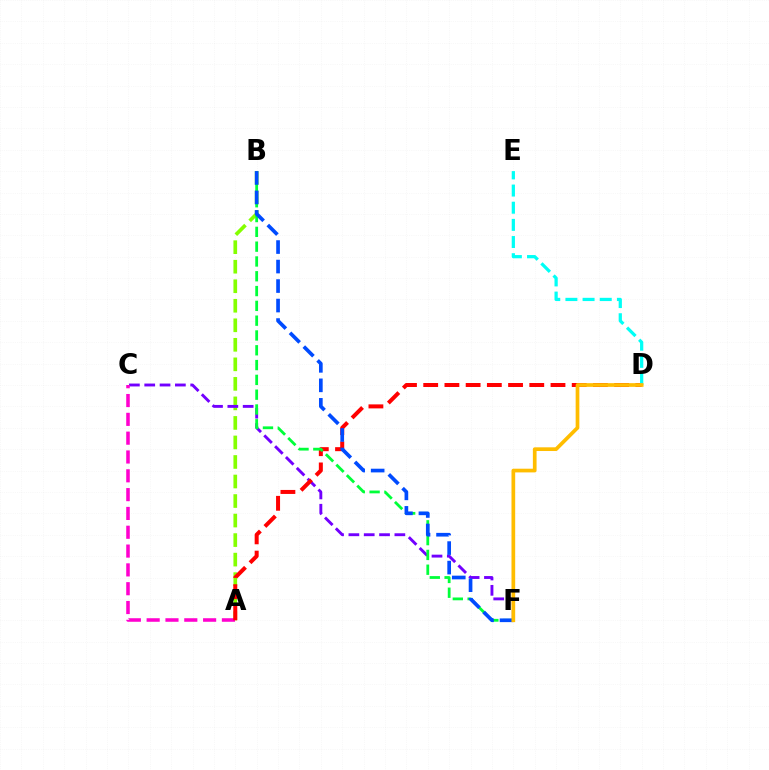{('A', 'B'): [{'color': '#84ff00', 'line_style': 'dashed', 'thickness': 2.65}], ('C', 'F'): [{'color': '#7200ff', 'line_style': 'dashed', 'thickness': 2.08}], ('A', 'C'): [{'color': '#ff00cf', 'line_style': 'dashed', 'thickness': 2.56}], ('A', 'D'): [{'color': '#ff0000', 'line_style': 'dashed', 'thickness': 2.88}], ('D', 'E'): [{'color': '#00fff6', 'line_style': 'dashed', 'thickness': 2.33}], ('B', 'F'): [{'color': '#00ff39', 'line_style': 'dashed', 'thickness': 2.01}, {'color': '#004bff', 'line_style': 'dashed', 'thickness': 2.65}], ('D', 'F'): [{'color': '#ffbd00', 'line_style': 'solid', 'thickness': 2.66}]}